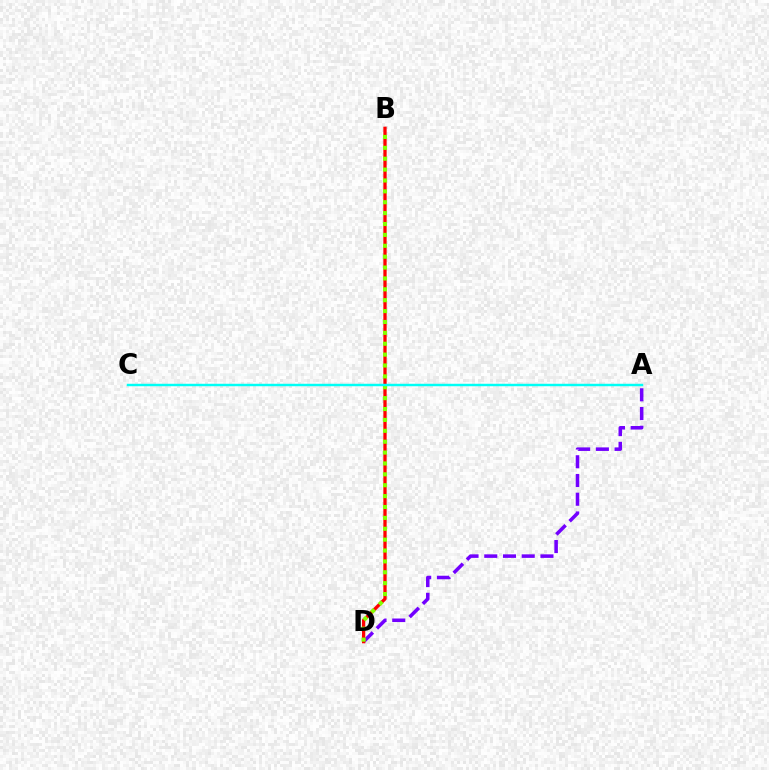{('A', 'D'): [{'color': '#7200ff', 'line_style': 'dashed', 'thickness': 2.54}], ('B', 'D'): [{'color': '#ff0000', 'line_style': 'solid', 'thickness': 2.37}, {'color': '#84ff00', 'line_style': 'dotted', 'thickness': 2.96}], ('A', 'C'): [{'color': '#00fff6', 'line_style': 'solid', 'thickness': 1.77}]}